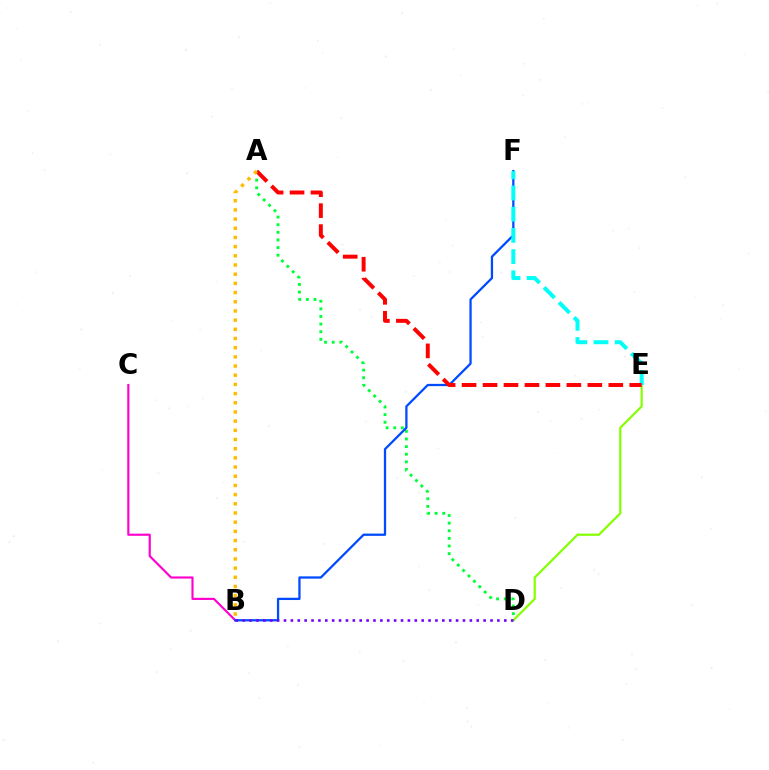{('B', 'C'): [{'color': '#ff00cf', 'line_style': 'solid', 'thickness': 1.55}], ('D', 'E'): [{'color': '#84ff00', 'line_style': 'solid', 'thickness': 1.58}], ('A', 'D'): [{'color': '#00ff39', 'line_style': 'dotted', 'thickness': 2.07}], ('B', 'F'): [{'color': '#004bff', 'line_style': 'solid', 'thickness': 1.63}], ('E', 'F'): [{'color': '#00fff6', 'line_style': 'dashed', 'thickness': 2.88}], ('A', 'E'): [{'color': '#ff0000', 'line_style': 'dashed', 'thickness': 2.85}], ('A', 'B'): [{'color': '#ffbd00', 'line_style': 'dotted', 'thickness': 2.5}], ('B', 'D'): [{'color': '#7200ff', 'line_style': 'dotted', 'thickness': 1.87}]}